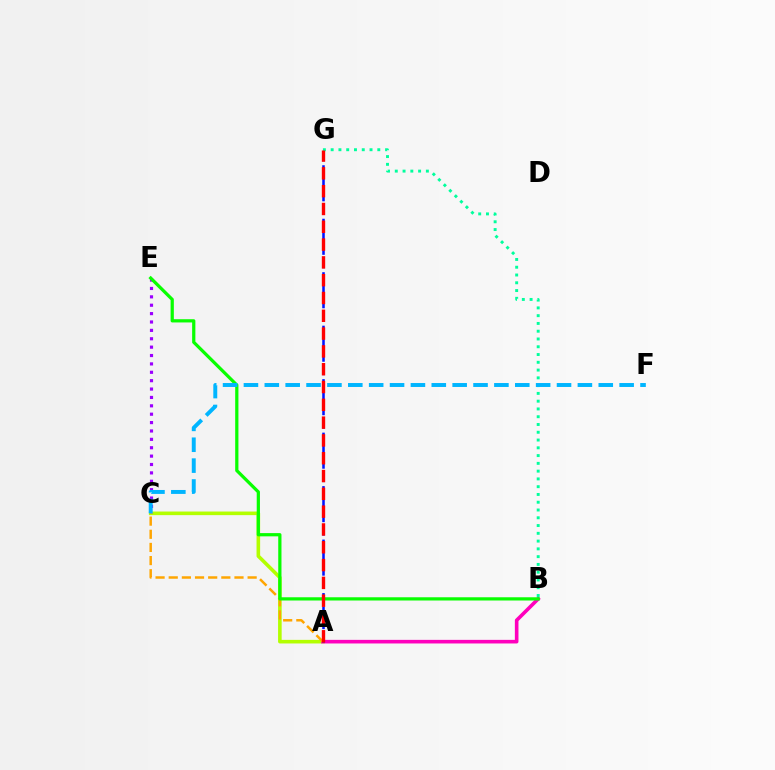{('A', 'C'): [{'color': '#b3ff00', 'line_style': 'solid', 'thickness': 2.59}, {'color': '#ffa500', 'line_style': 'dashed', 'thickness': 1.79}], ('A', 'B'): [{'color': '#ff00bd', 'line_style': 'solid', 'thickness': 2.6}], ('B', 'G'): [{'color': '#00ff9d', 'line_style': 'dotted', 'thickness': 2.11}], ('A', 'G'): [{'color': '#0010ff', 'line_style': 'dashed', 'thickness': 1.82}, {'color': '#ff0000', 'line_style': 'dashed', 'thickness': 2.42}], ('C', 'E'): [{'color': '#9b00ff', 'line_style': 'dotted', 'thickness': 2.28}], ('B', 'E'): [{'color': '#08ff00', 'line_style': 'solid', 'thickness': 2.33}], ('C', 'F'): [{'color': '#00b5ff', 'line_style': 'dashed', 'thickness': 2.84}]}